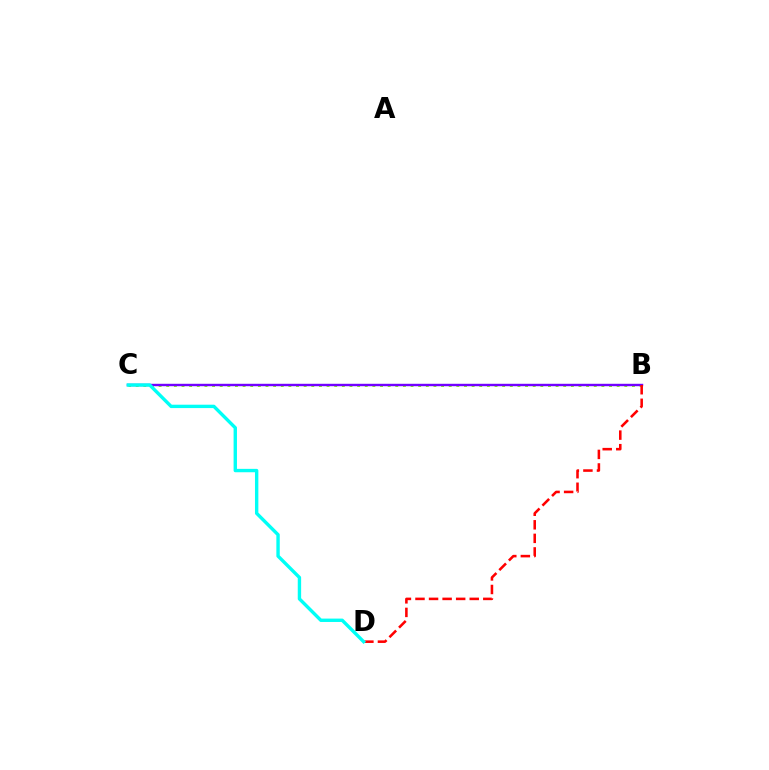{('B', 'C'): [{'color': '#84ff00', 'line_style': 'dotted', 'thickness': 2.07}, {'color': '#7200ff', 'line_style': 'solid', 'thickness': 1.74}], ('B', 'D'): [{'color': '#ff0000', 'line_style': 'dashed', 'thickness': 1.84}], ('C', 'D'): [{'color': '#00fff6', 'line_style': 'solid', 'thickness': 2.44}]}